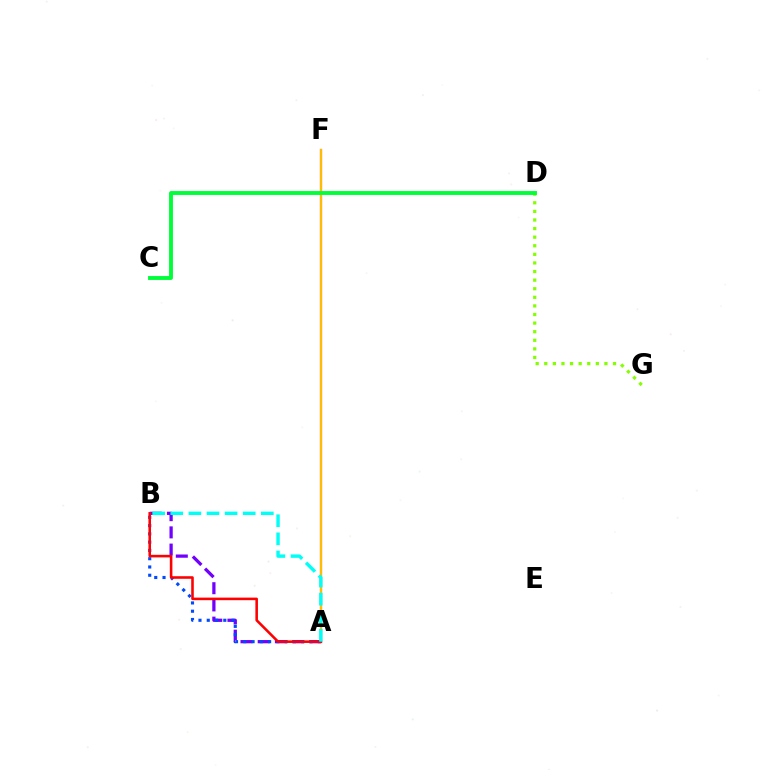{('D', 'G'): [{'color': '#84ff00', 'line_style': 'dotted', 'thickness': 2.33}], ('A', 'F'): [{'color': '#ff00cf', 'line_style': 'solid', 'thickness': 1.53}, {'color': '#ffbd00', 'line_style': 'solid', 'thickness': 1.6}], ('A', 'B'): [{'color': '#7200ff', 'line_style': 'dashed', 'thickness': 2.34}, {'color': '#004bff', 'line_style': 'dotted', 'thickness': 2.25}, {'color': '#ff0000', 'line_style': 'solid', 'thickness': 1.85}, {'color': '#00fff6', 'line_style': 'dashed', 'thickness': 2.46}], ('C', 'D'): [{'color': '#00ff39', 'line_style': 'solid', 'thickness': 2.81}]}